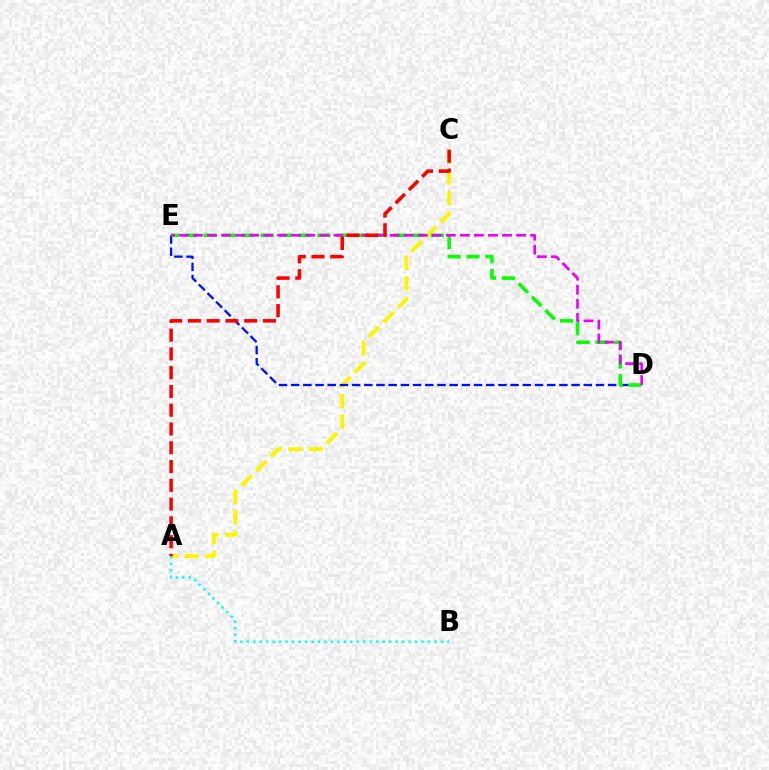{('A', 'C'): [{'color': '#fcf500', 'line_style': 'dashed', 'thickness': 2.8}, {'color': '#ff0000', 'line_style': 'dashed', 'thickness': 2.55}], ('D', 'E'): [{'color': '#0010ff', 'line_style': 'dashed', 'thickness': 1.66}, {'color': '#08ff00', 'line_style': 'dashed', 'thickness': 2.57}, {'color': '#ee00ff', 'line_style': 'dashed', 'thickness': 1.91}], ('A', 'B'): [{'color': '#00fff6', 'line_style': 'dotted', 'thickness': 1.76}]}